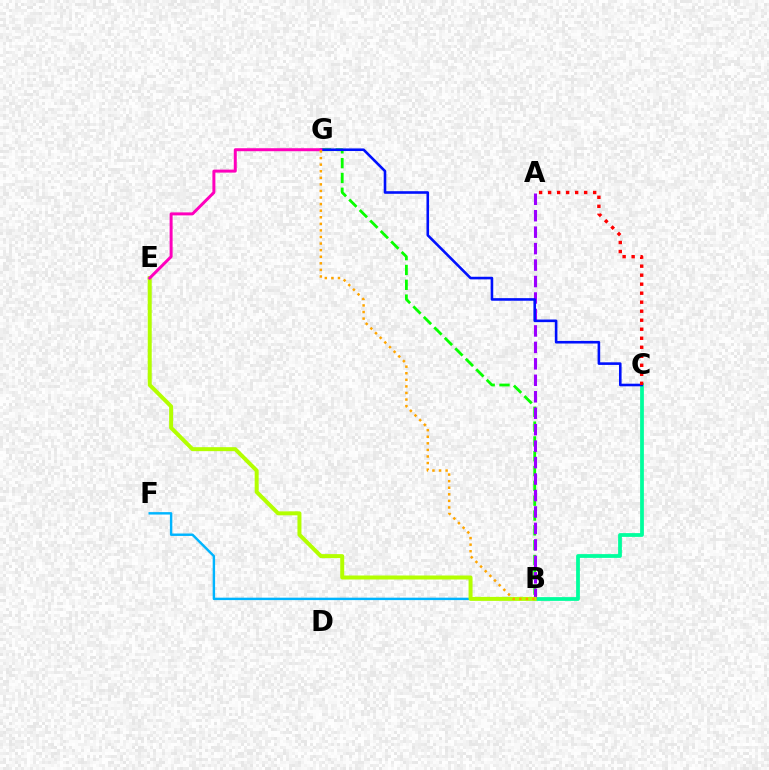{('B', 'G'): [{'color': '#08ff00', 'line_style': 'dashed', 'thickness': 2.01}, {'color': '#ffa500', 'line_style': 'dotted', 'thickness': 1.79}], ('B', 'C'): [{'color': '#00ff9d', 'line_style': 'solid', 'thickness': 2.71}], ('B', 'F'): [{'color': '#00b5ff', 'line_style': 'solid', 'thickness': 1.75}], ('A', 'B'): [{'color': '#9b00ff', 'line_style': 'dashed', 'thickness': 2.24}], ('B', 'E'): [{'color': '#b3ff00', 'line_style': 'solid', 'thickness': 2.87}], ('C', 'G'): [{'color': '#0010ff', 'line_style': 'solid', 'thickness': 1.87}], ('E', 'G'): [{'color': '#ff00bd', 'line_style': 'solid', 'thickness': 2.15}], ('A', 'C'): [{'color': '#ff0000', 'line_style': 'dotted', 'thickness': 2.45}]}